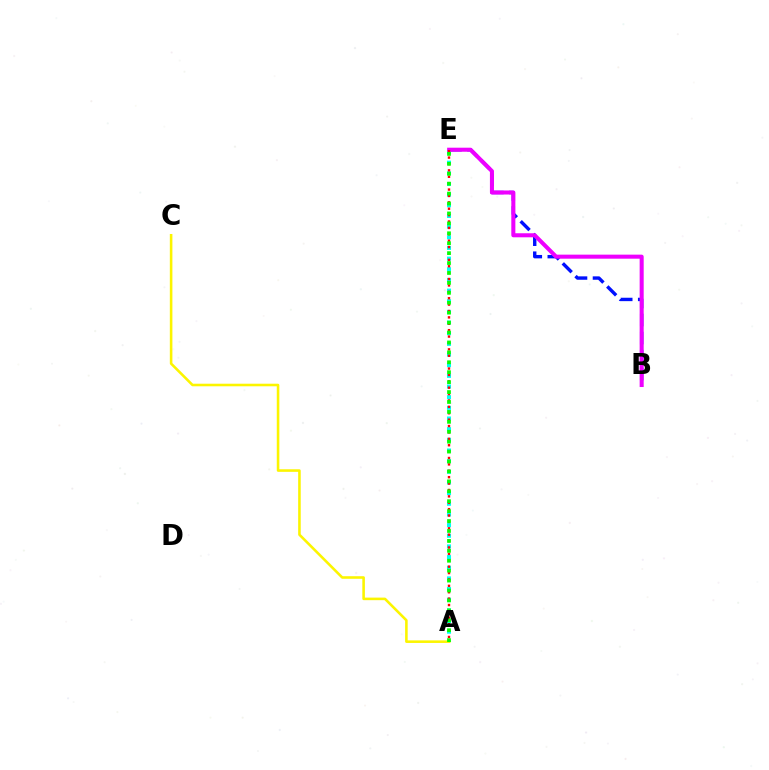{('B', 'E'): [{'color': '#0010ff', 'line_style': 'dashed', 'thickness': 2.45}, {'color': '#ee00ff', 'line_style': 'solid', 'thickness': 2.91}], ('A', 'E'): [{'color': '#00fff6', 'line_style': 'dotted', 'thickness': 2.9}, {'color': '#ff0000', 'line_style': 'dotted', 'thickness': 1.74}, {'color': '#08ff00', 'line_style': 'dotted', 'thickness': 2.7}], ('A', 'C'): [{'color': '#fcf500', 'line_style': 'solid', 'thickness': 1.86}]}